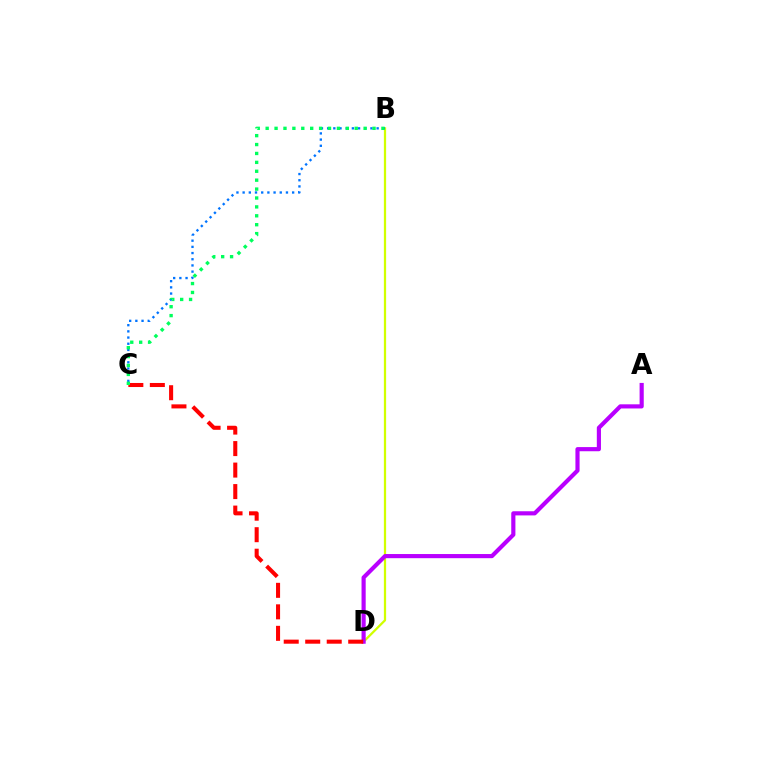{('B', 'D'): [{'color': '#d1ff00', 'line_style': 'solid', 'thickness': 1.62}], ('B', 'C'): [{'color': '#0074ff', 'line_style': 'dotted', 'thickness': 1.68}, {'color': '#00ff5c', 'line_style': 'dotted', 'thickness': 2.42}], ('A', 'D'): [{'color': '#b900ff', 'line_style': 'solid', 'thickness': 2.99}], ('C', 'D'): [{'color': '#ff0000', 'line_style': 'dashed', 'thickness': 2.92}]}